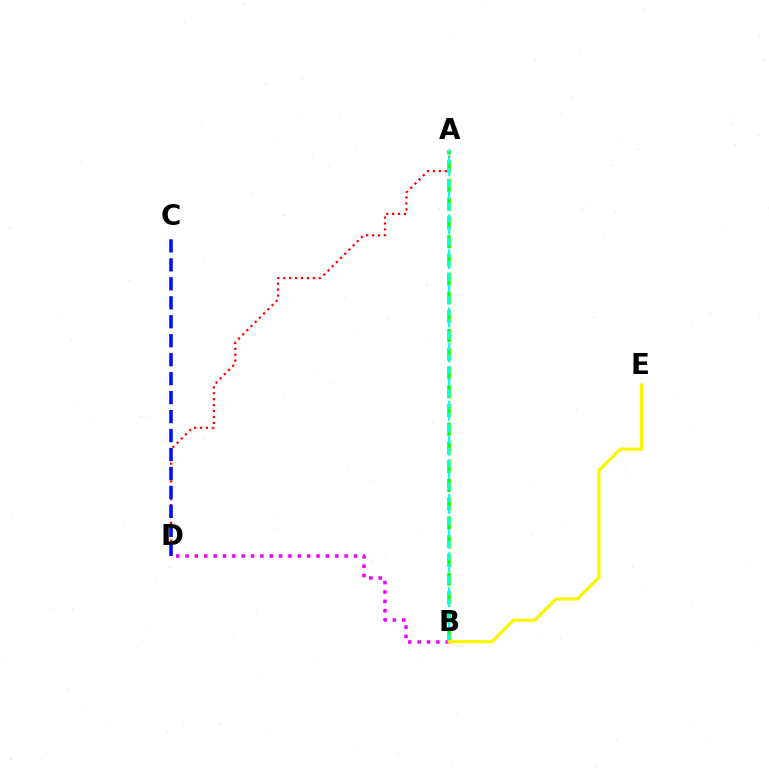{('A', 'D'): [{'color': '#ff0000', 'line_style': 'dotted', 'thickness': 1.61}], ('A', 'B'): [{'color': '#08ff00', 'line_style': 'dashed', 'thickness': 2.55}, {'color': '#00fff6', 'line_style': 'dashed', 'thickness': 1.58}], ('C', 'D'): [{'color': '#0010ff', 'line_style': 'dashed', 'thickness': 2.58}], ('B', 'D'): [{'color': '#ee00ff', 'line_style': 'dotted', 'thickness': 2.54}], ('B', 'E'): [{'color': '#fcf500', 'line_style': 'solid', 'thickness': 2.31}]}